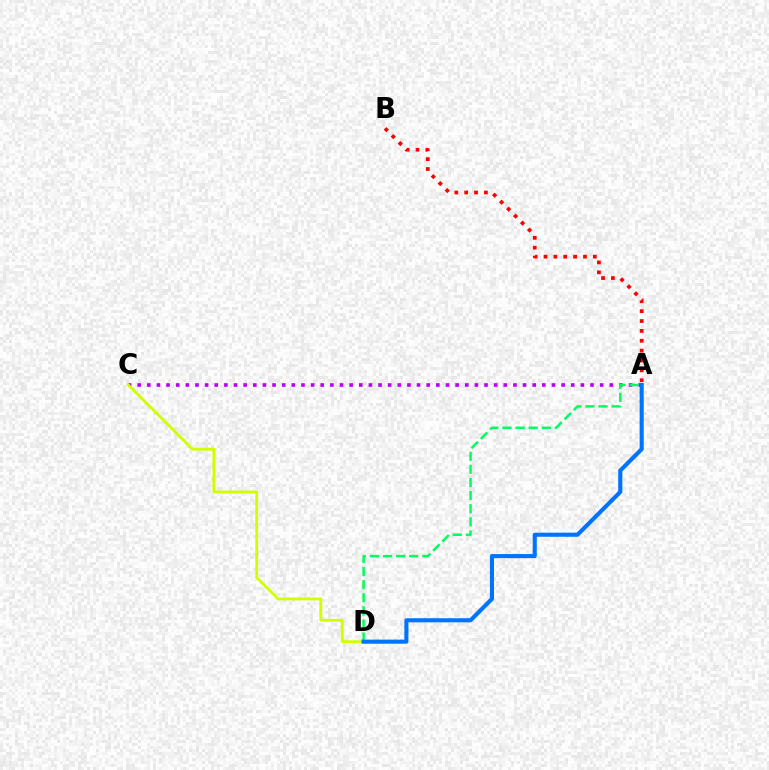{('A', 'C'): [{'color': '#b900ff', 'line_style': 'dotted', 'thickness': 2.62}], ('C', 'D'): [{'color': '#d1ff00', 'line_style': 'solid', 'thickness': 2.05}], ('A', 'D'): [{'color': '#00ff5c', 'line_style': 'dashed', 'thickness': 1.78}, {'color': '#0074ff', 'line_style': 'solid', 'thickness': 2.95}], ('A', 'B'): [{'color': '#ff0000', 'line_style': 'dotted', 'thickness': 2.68}]}